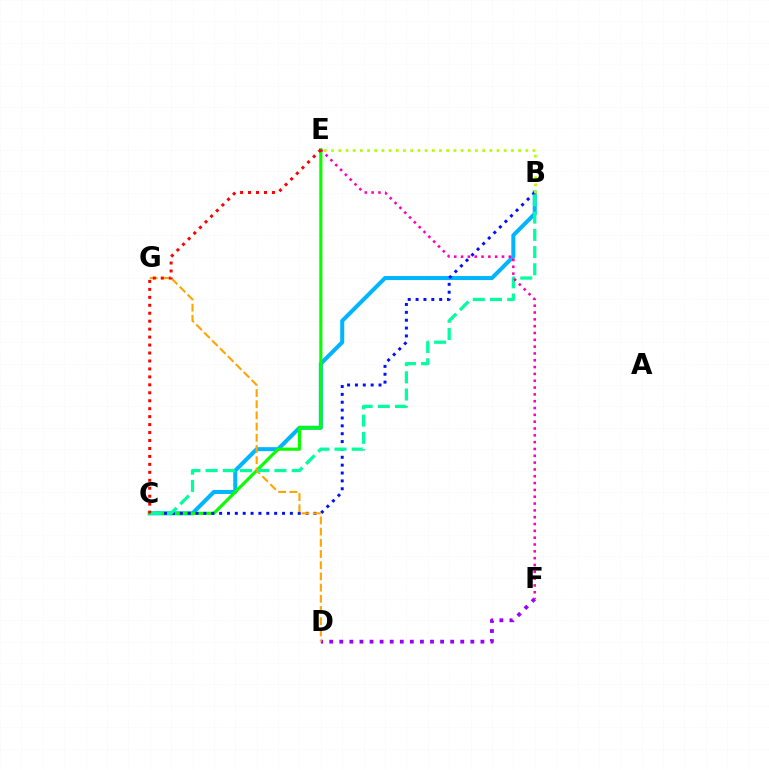{('B', 'C'): [{'color': '#00b5ff', 'line_style': 'solid', 'thickness': 2.9}, {'color': '#0010ff', 'line_style': 'dotted', 'thickness': 2.14}, {'color': '#00ff9d', 'line_style': 'dashed', 'thickness': 2.34}], ('C', 'E'): [{'color': '#08ff00', 'line_style': 'solid', 'thickness': 2.27}, {'color': '#ff0000', 'line_style': 'dotted', 'thickness': 2.16}], ('D', 'F'): [{'color': '#9b00ff', 'line_style': 'dotted', 'thickness': 2.74}], ('D', 'G'): [{'color': '#ffa500', 'line_style': 'dashed', 'thickness': 1.52}], ('B', 'E'): [{'color': '#b3ff00', 'line_style': 'dotted', 'thickness': 1.95}], ('E', 'F'): [{'color': '#ff00bd', 'line_style': 'dotted', 'thickness': 1.85}]}